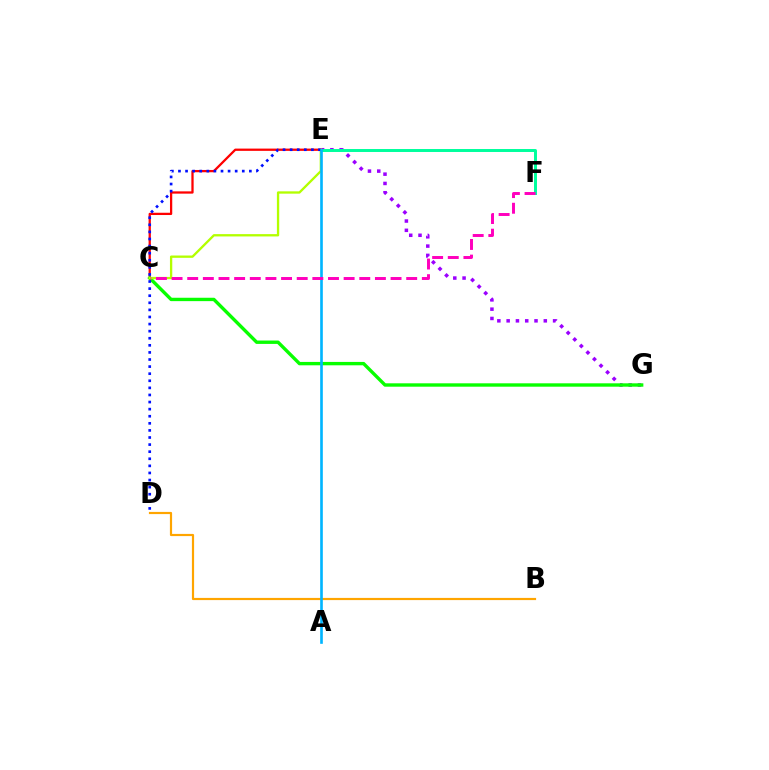{('C', 'E'): [{'color': '#ff0000', 'line_style': 'solid', 'thickness': 1.64}, {'color': '#b3ff00', 'line_style': 'solid', 'thickness': 1.67}], ('E', 'G'): [{'color': '#9b00ff', 'line_style': 'dotted', 'thickness': 2.52}], ('B', 'D'): [{'color': '#ffa500', 'line_style': 'solid', 'thickness': 1.58}], ('C', 'G'): [{'color': '#08ff00', 'line_style': 'solid', 'thickness': 2.43}], ('E', 'F'): [{'color': '#00ff9d', 'line_style': 'solid', 'thickness': 2.14}], ('D', 'E'): [{'color': '#0010ff', 'line_style': 'dotted', 'thickness': 1.93}], ('A', 'E'): [{'color': '#00b5ff', 'line_style': 'solid', 'thickness': 1.9}], ('C', 'F'): [{'color': '#ff00bd', 'line_style': 'dashed', 'thickness': 2.12}]}